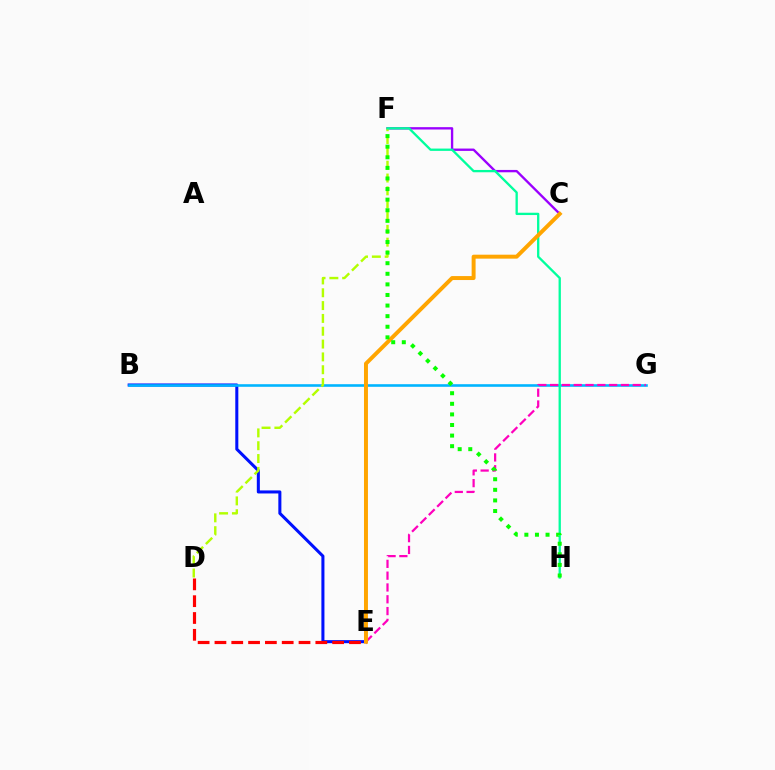{('B', 'E'): [{'color': '#0010ff', 'line_style': 'solid', 'thickness': 2.19}], ('C', 'F'): [{'color': '#9b00ff', 'line_style': 'solid', 'thickness': 1.69}], ('D', 'E'): [{'color': '#ff0000', 'line_style': 'dashed', 'thickness': 2.28}], ('B', 'G'): [{'color': '#00b5ff', 'line_style': 'solid', 'thickness': 1.87}], ('D', 'F'): [{'color': '#b3ff00', 'line_style': 'dashed', 'thickness': 1.74}], ('F', 'H'): [{'color': '#00ff9d', 'line_style': 'solid', 'thickness': 1.67}, {'color': '#08ff00', 'line_style': 'dotted', 'thickness': 2.88}], ('E', 'G'): [{'color': '#ff00bd', 'line_style': 'dashed', 'thickness': 1.6}], ('C', 'E'): [{'color': '#ffa500', 'line_style': 'solid', 'thickness': 2.85}]}